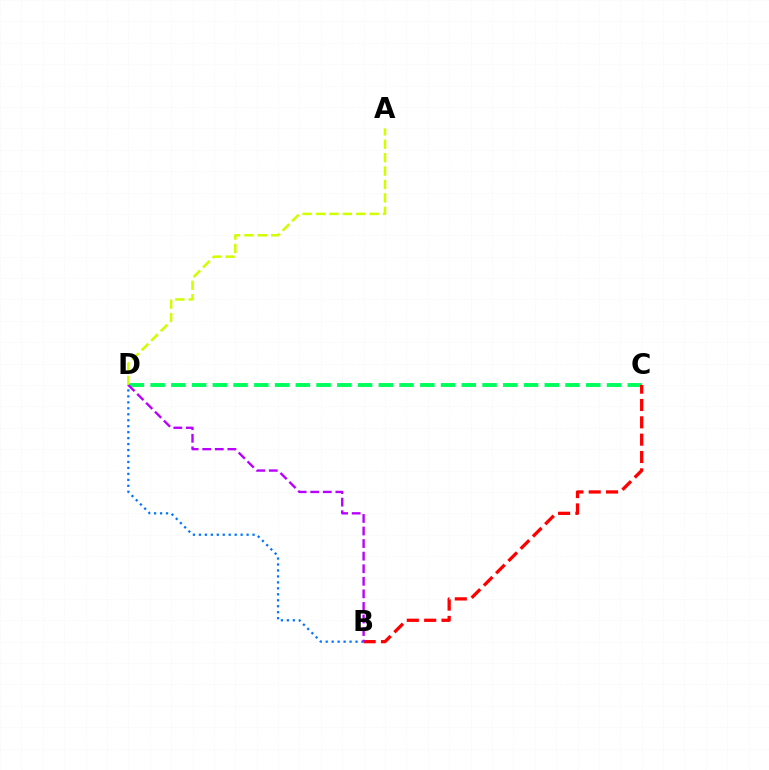{('C', 'D'): [{'color': '#00ff5c', 'line_style': 'dashed', 'thickness': 2.82}], ('B', 'D'): [{'color': '#0074ff', 'line_style': 'dotted', 'thickness': 1.62}, {'color': '#b900ff', 'line_style': 'dashed', 'thickness': 1.71}], ('B', 'C'): [{'color': '#ff0000', 'line_style': 'dashed', 'thickness': 2.36}], ('A', 'D'): [{'color': '#d1ff00', 'line_style': 'dashed', 'thickness': 1.82}]}